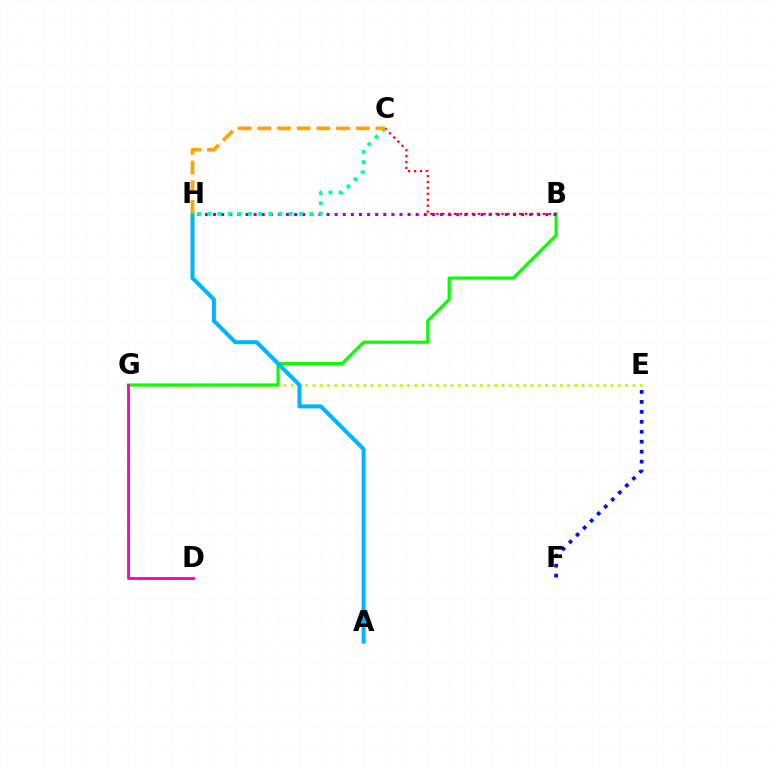{('E', 'G'): [{'color': '#b3ff00', 'line_style': 'dotted', 'thickness': 1.98}], ('B', 'G'): [{'color': '#08ff00', 'line_style': 'solid', 'thickness': 2.27}], ('A', 'H'): [{'color': '#00b5ff', 'line_style': 'solid', 'thickness': 2.91}], ('B', 'H'): [{'color': '#9b00ff', 'line_style': 'dotted', 'thickness': 2.2}], ('B', 'C'): [{'color': '#ff0000', 'line_style': 'dotted', 'thickness': 1.61}], ('C', 'H'): [{'color': '#00ff9d', 'line_style': 'dotted', 'thickness': 2.77}, {'color': '#ffa500', 'line_style': 'dashed', 'thickness': 2.68}], ('D', 'G'): [{'color': '#ff00bd', 'line_style': 'solid', 'thickness': 2.05}], ('E', 'F'): [{'color': '#0010ff', 'line_style': 'dotted', 'thickness': 2.71}]}